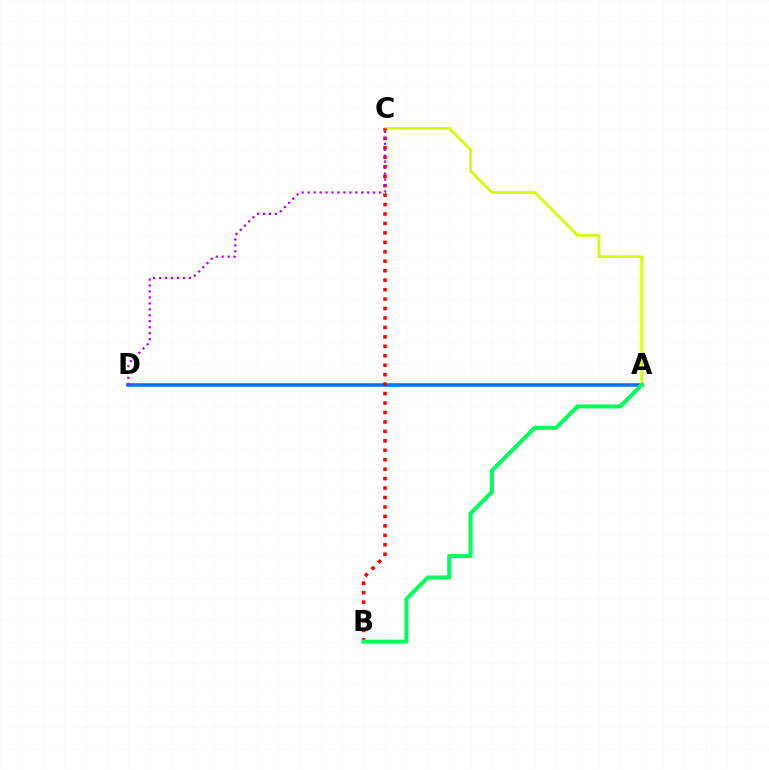{('A', 'D'): [{'color': '#0074ff', 'line_style': 'solid', 'thickness': 2.57}], ('A', 'C'): [{'color': '#d1ff00', 'line_style': 'solid', 'thickness': 1.96}], ('B', 'C'): [{'color': '#ff0000', 'line_style': 'dotted', 'thickness': 2.57}], ('C', 'D'): [{'color': '#b900ff', 'line_style': 'dotted', 'thickness': 1.62}], ('A', 'B'): [{'color': '#00ff5c', 'line_style': 'solid', 'thickness': 2.9}]}